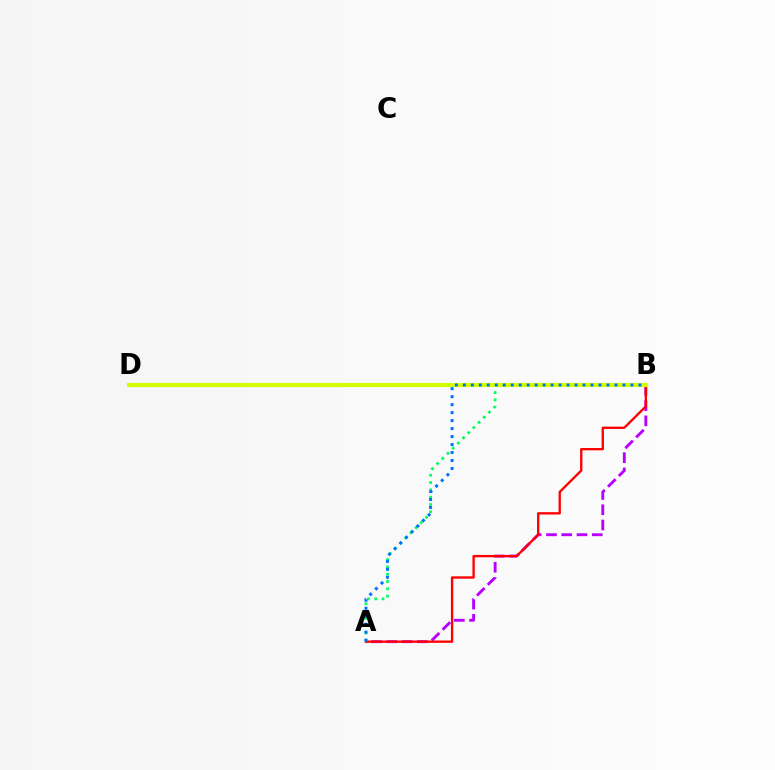{('A', 'B'): [{'color': '#b900ff', 'line_style': 'dashed', 'thickness': 2.07}, {'color': '#00ff5c', 'line_style': 'dotted', 'thickness': 1.98}, {'color': '#ff0000', 'line_style': 'solid', 'thickness': 1.68}, {'color': '#0074ff', 'line_style': 'dotted', 'thickness': 2.17}], ('B', 'D'): [{'color': '#d1ff00', 'line_style': 'solid', 'thickness': 2.96}]}